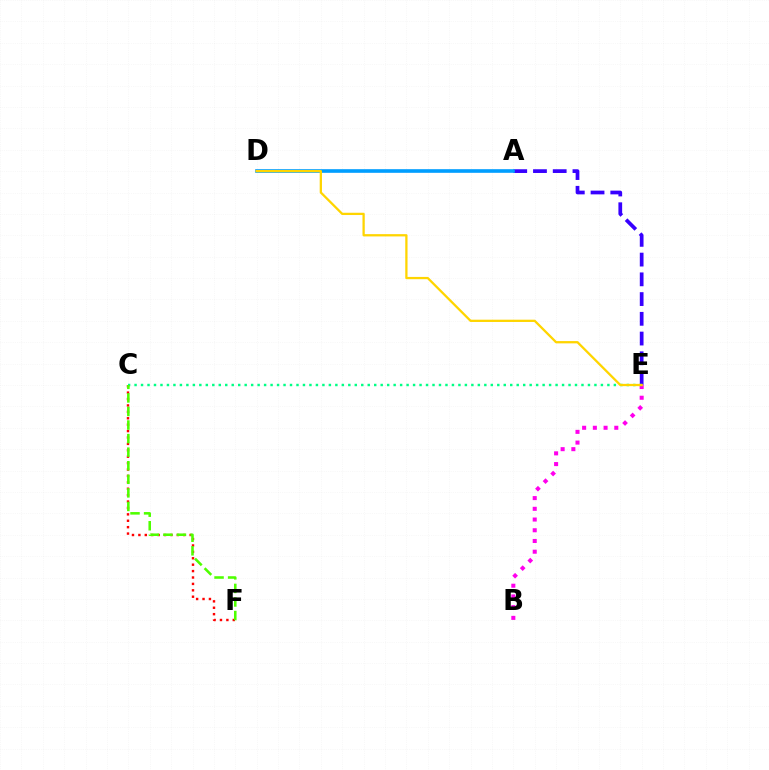{('C', 'F'): [{'color': '#ff0000', 'line_style': 'dotted', 'thickness': 1.74}, {'color': '#4fff00', 'line_style': 'dashed', 'thickness': 1.84}], ('A', 'E'): [{'color': '#3700ff', 'line_style': 'dashed', 'thickness': 2.68}], ('B', 'E'): [{'color': '#ff00ed', 'line_style': 'dotted', 'thickness': 2.91}], ('C', 'E'): [{'color': '#00ff86', 'line_style': 'dotted', 'thickness': 1.76}], ('A', 'D'): [{'color': '#009eff', 'line_style': 'solid', 'thickness': 2.62}], ('D', 'E'): [{'color': '#ffd500', 'line_style': 'solid', 'thickness': 1.64}]}